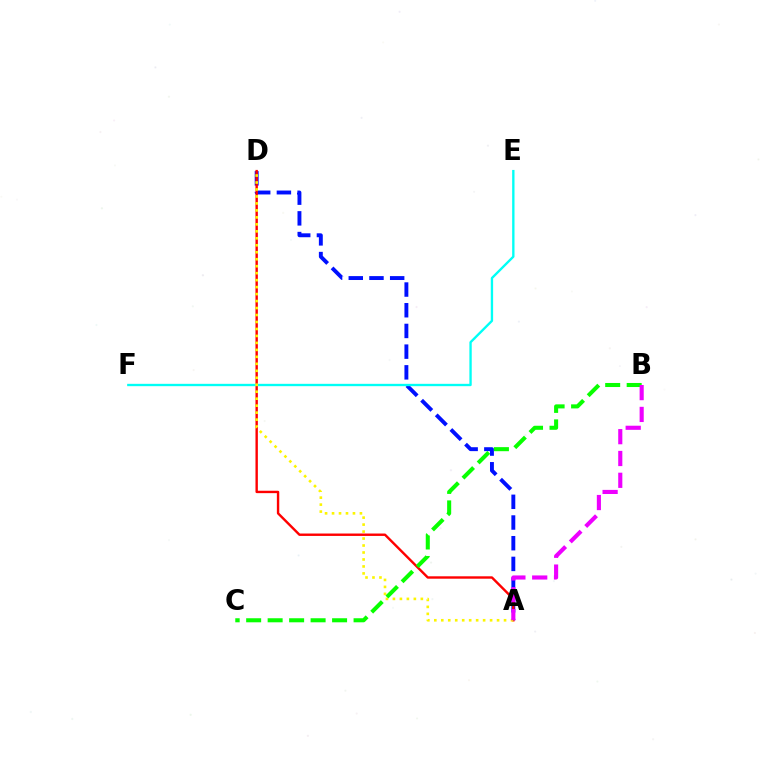{('A', 'D'): [{'color': '#0010ff', 'line_style': 'dashed', 'thickness': 2.81}, {'color': '#ff0000', 'line_style': 'solid', 'thickness': 1.73}, {'color': '#fcf500', 'line_style': 'dotted', 'thickness': 1.89}], ('E', 'F'): [{'color': '#00fff6', 'line_style': 'solid', 'thickness': 1.69}], ('B', 'C'): [{'color': '#08ff00', 'line_style': 'dashed', 'thickness': 2.92}], ('A', 'B'): [{'color': '#ee00ff', 'line_style': 'dashed', 'thickness': 2.96}]}